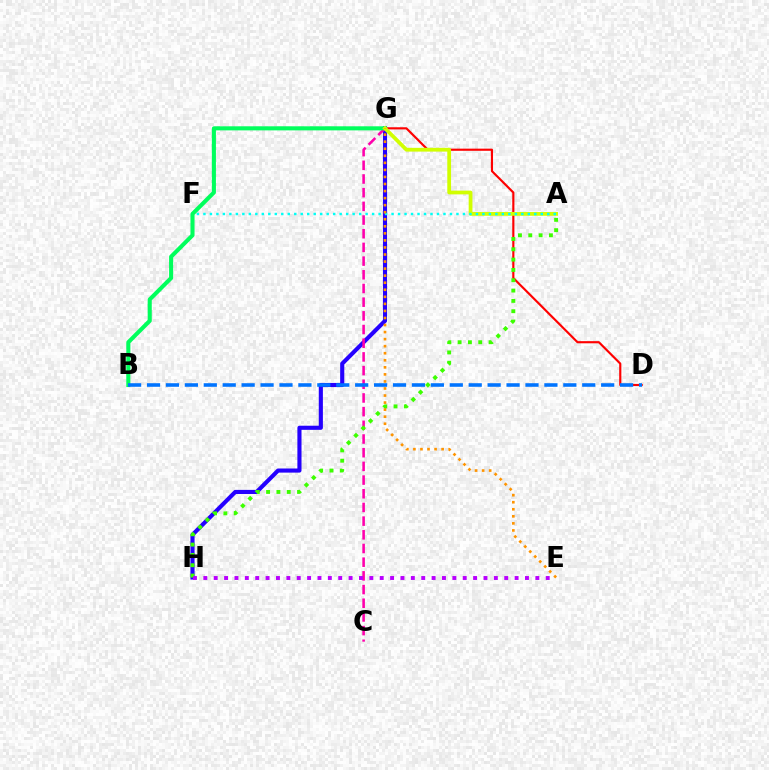{('G', 'H'): [{'color': '#2500ff', 'line_style': 'solid', 'thickness': 2.96}], ('D', 'G'): [{'color': '#ff0000', 'line_style': 'solid', 'thickness': 1.55}], ('C', 'G'): [{'color': '#ff00ac', 'line_style': 'dashed', 'thickness': 1.86}], ('B', 'G'): [{'color': '#00ff5c', 'line_style': 'solid', 'thickness': 2.93}], ('A', 'G'): [{'color': '#d1ff00', 'line_style': 'solid', 'thickness': 2.71}], ('A', 'F'): [{'color': '#00fff6', 'line_style': 'dotted', 'thickness': 1.76}], ('B', 'D'): [{'color': '#0074ff', 'line_style': 'dashed', 'thickness': 2.57}], ('A', 'H'): [{'color': '#3dff00', 'line_style': 'dotted', 'thickness': 2.8}], ('E', 'H'): [{'color': '#b900ff', 'line_style': 'dotted', 'thickness': 2.82}], ('E', 'G'): [{'color': '#ff9400', 'line_style': 'dotted', 'thickness': 1.92}]}